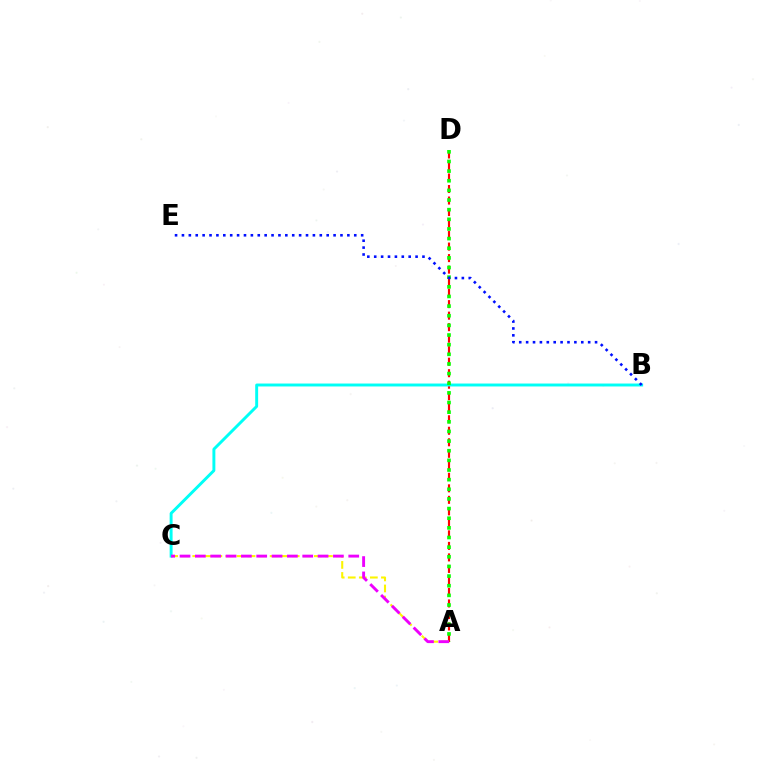{('A', 'C'): [{'color': '#fcf500', 'line_style': 'dashed', 'thickness': 1.5}, {'color': '#ee00ff', 'line_style': 'dashed', 'thickness': 2.08}], ('A', 'D'): [{'color': '#ff0000', 'line_style': 'dashed', 'thickness': 1.56}, {'color': '#08ff00', 'line_style': 'dotted', 'thickness': 2.62}], ('B', 'C'): [{'color': '#00fff6', 'line_style': 'solid', 'thickness': 2.11}], ('B', 'E'): [{'color': '#0010ff', 'line_style': 'dotted', 'thickness': 1.87}]}